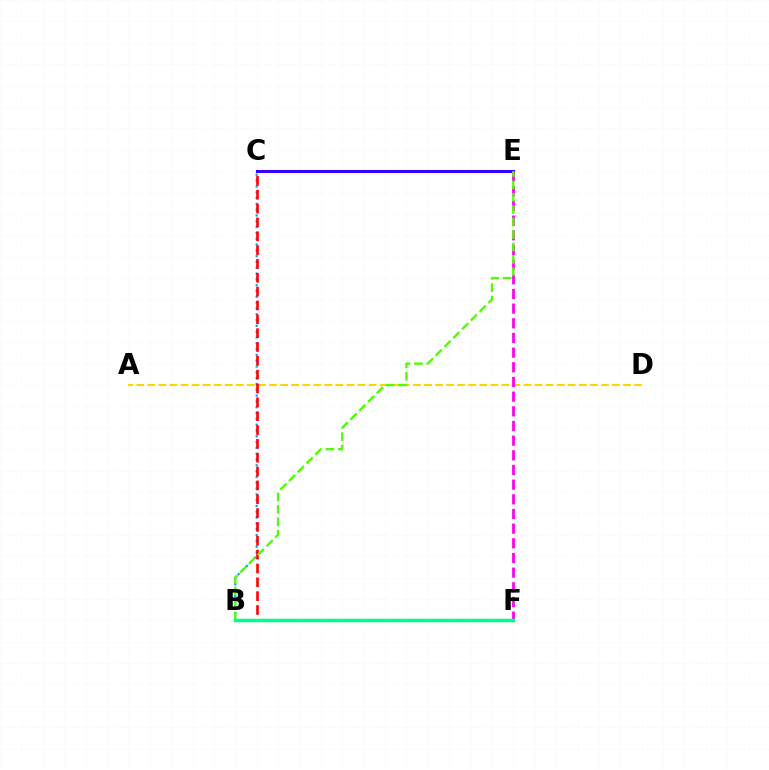{('A', 'D'): [{'color': '#ffd500', 'line_style': 'dashed', 'thickness': 1.5}], ('B', 'C'): [{'color': '#009eff', 'line_style': 'dotted', 'thickness': 1.58}, {'color': '#ff0000', 'line_style': 'dashed', 'thickness': 1.88}], ('C', 'E'): [{'color': '#3700ff', 'line_style': 'solid', 'thickness': 2.22}], ('E', 'F'): [{'color': '#ff00ed', 'line_style': 'dashed', 'thickness': 1.99}], ('B', 'E'): [{'color': '#4fff00', 'line_style': 'dashed', 'thickness': 1.69}], ('B', 'F'): [{'color': '#00ff86', 'line_style': 'solid', 'thickness': 2.5}]}